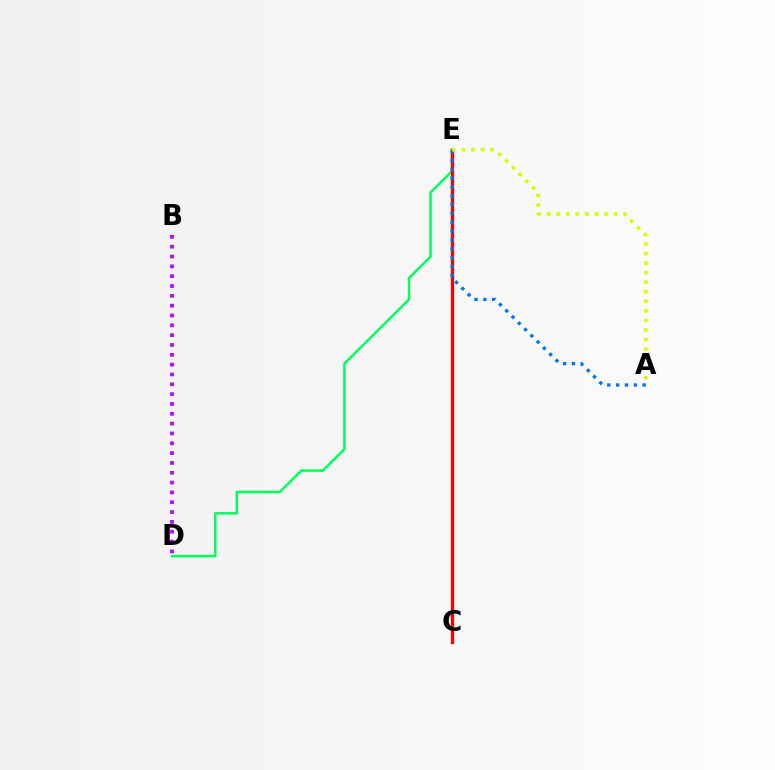{('D', 'E'): [{'color': '#00ff5c', 'line_style': 'solid', 'thickness': 1.8}], ('C', 'E'): [{'color': '#ff0000', 'line_style': 'solid', 'thickness': 2.36}], ('A', 'E'): [{'color': '#0074ff', 'line_style': 'dotted', 'thickness': 2.4}, {'color': '#d1ff00', 'line_style': 'dotted', 'thickness': 2.6}], ('B', 'D'): [{'color': '#b900ff', 'line_style': 'dotted', 'thickness': 2.67}]}